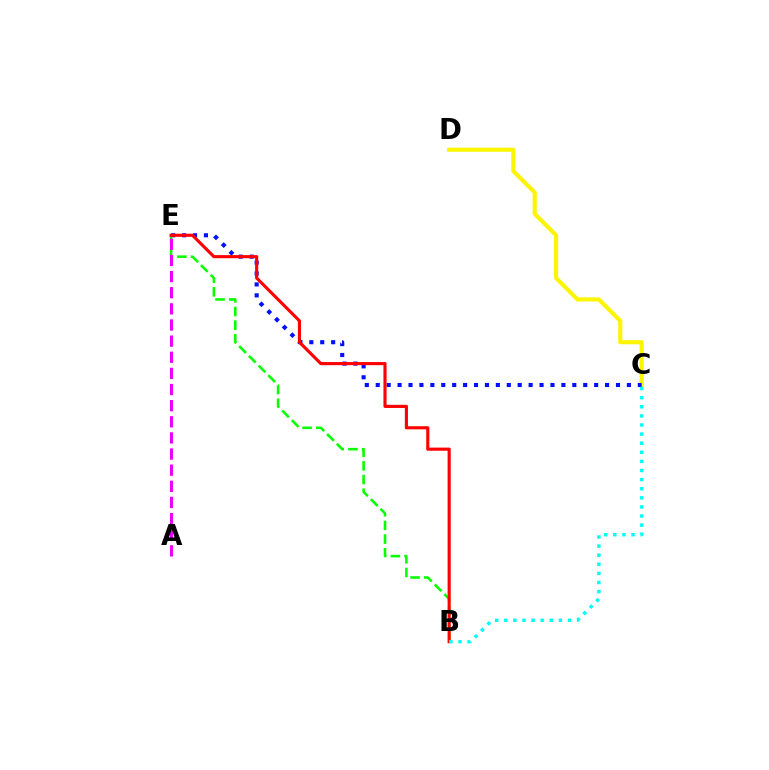{('C', 'D'): [{'color': '#fcf500', 'line_style': 'solid', 'thickness': 2.96}], ('C', 'E'): [{'color': '#0010ff', 'line_style': 'dotted', 'thickness': 2.97}], ('B', 'E'): [{'color': '#08ff00', 'line_style': 'dashed', 'thickness': 1.86}, {'color': '#ff0000', 'line_style': 'solid', 'thickness': 2.25}], ('A', 'E'): [{'color': '#ee00ff', 'line_style': 'dashed', 'thickness': 2.19}], ('B', 'C'): [{'color': '#00fff6', 'line_style': 'dotted', 'thickness': 2.47}]}